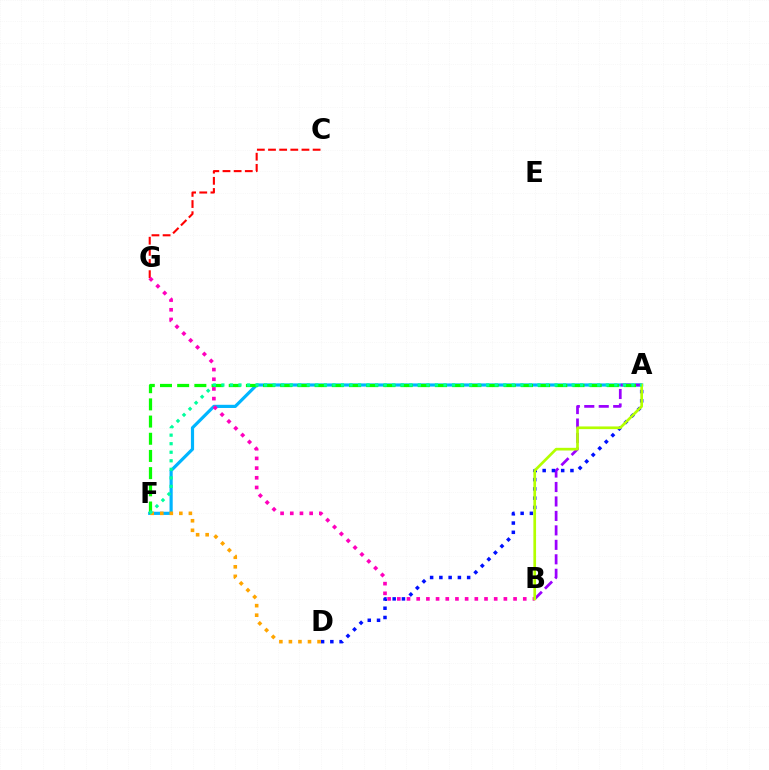{('A', 'F'): [{'color': '#00b5ff', 'line_style': 'solid', 'thickness': 2.29}, {'color': '#08ff00', 'line_style': 'dashed', 'thickness': 2.33}, {'color': '#00ff9d', 'line_style': 'dotted', 'thickness': 2.32}], ('A', 'B'): [{'color': '#9b00ff', 'line_style': 'dashed', 'thickness': 1.96}, {'color': '#b3ff00', 'line_style': 'solid', 'thickness': 1.93}], ('A', 'D'): [{'color': '#0010ff', 'line_style': 'dotted', 'thickness': 2.52}], ('C', 'G'): [{'color': '#ff0000', 'line_style': 'dashed', 'thickness': 1.51}], ('B', 'G'): [{'color': '#ff00bd', 'line_style': 'dotted', 'thickness': 2.63}], ('D', 'F'): [{'color': '#ffa500', 'line_style': 'dotted', 'thickness': 2.59}]}